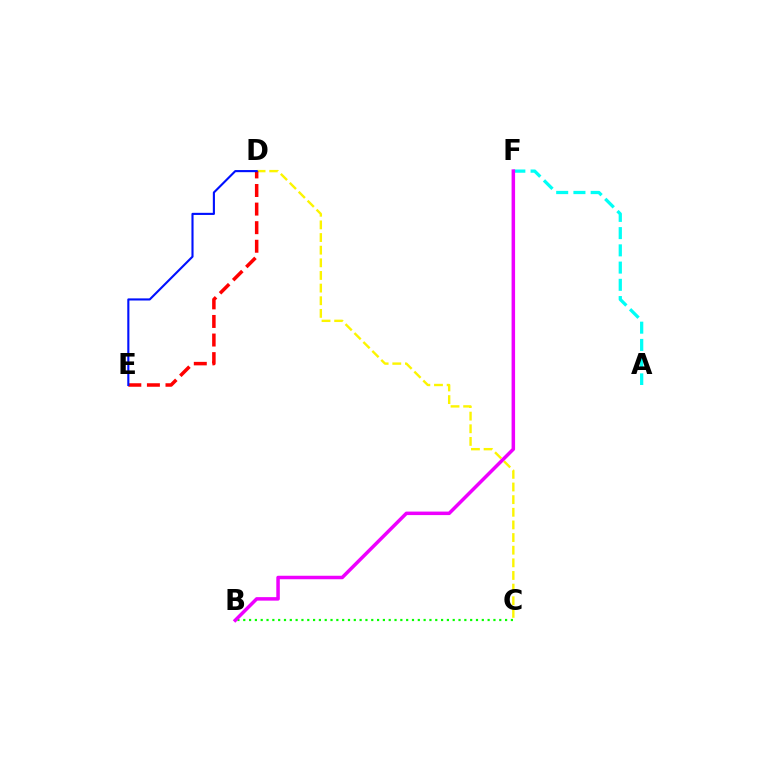{('A', 'F'): [{'color': '#00fff6', 'line_style': 'dashed', 'thickness': 2.34}], ('C', 'D'): [{'color': '#fcf500', 'line_style': 'dashed', 'thickness': 1.72}], ('B', 'C'): [{'color': '#08ff00', 'line_style': 'dotted', 'thickness': 1.58}], ('D', 'E'): [{'color': '#ff0000', 'line_style': 'dashed', 'thickness': 2.52}, {'color': '#0010ff', 'line_style': 'solid', 'thickness': 1.53}], ('B', 'F'): [{'color': '#ee00ff', 'line_style': 'solid', 'thickness': 2.52}]}